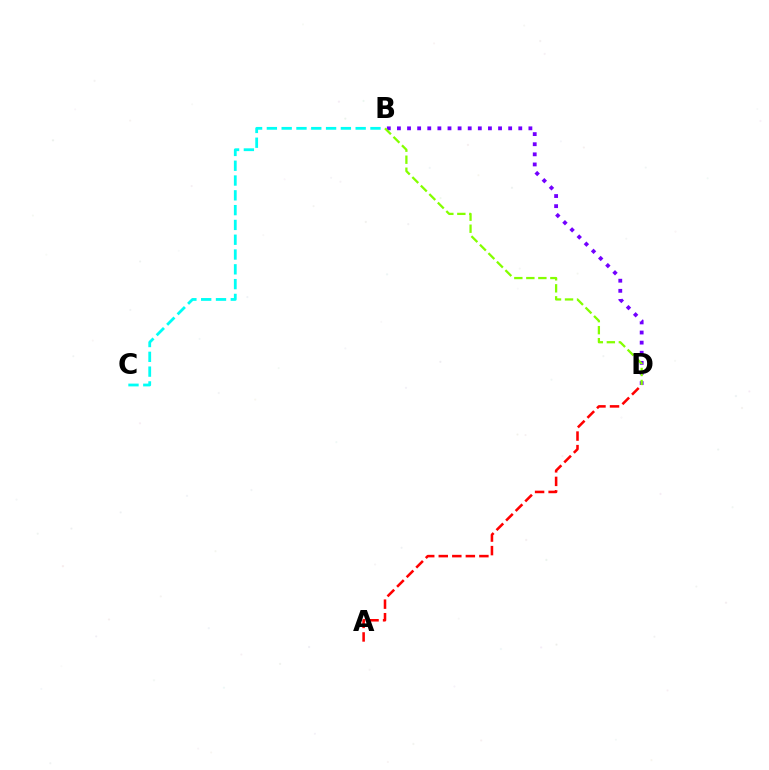{('B', 'D'): [{'color': '#7200ff', 'line_style': 'dotted', 'thickness': 2.75}, {'color': '#84ff00', 'line_style': 'dashed', 'thickness': 1.63}], ('A', 'D'): [{'color': '#ff0000', 'line_style': 'dashed', 'thickness': 1.84}], ('B', 'C'): [{'color': '#00fff6', 'line_style': 'dashed', 'thickness': 2.01}]}